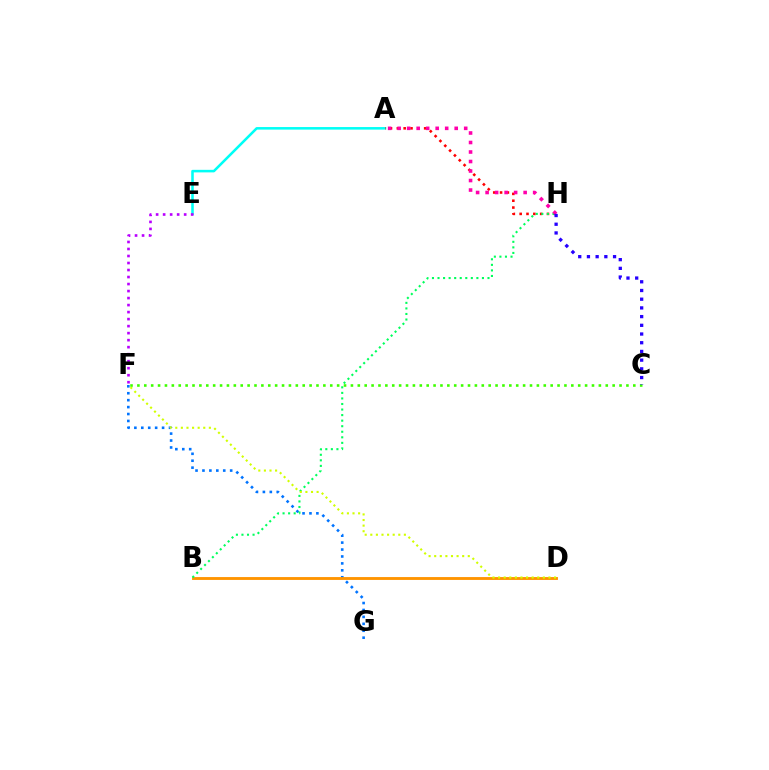{('A', 'E'): [{'color': '#00fff6', 'line_style': 'solid', 'thickness': 1.84}], ('F', 'G'): [{'color': '#0074ff', 'line_style': 'dotted', 'thickness': 1.88}], ('B', 'D'): [{'color': '#ff9400', 'line_style': 'solid', 'thickness': 2.06}], ('A', 'H'): [{'color': '#ff0000', 'line_style': 'dotted', 'thickness': 1.86}, {'color': '#ff00ac', 'line_style': 'dotted', 'thickness': 2.58}], ('B', 'H'): [{'color': '#00ff5c', 'line_style': 'dotted', 'thickness': 1.51}], ('D', 'F'): [{'color': '#d1ff00', 'line_style': 'dotted', 'thickness': 1.52}], ('C', 'F'): [{'color': '#3dff00', 'line_style': 'dotted', 'thickness': 1.87}], ('C', 'H'): [{'color': '#2500ff', 'line_style': 'dotted', 'thickness': 2.37}], ('E', 'F'): [{'color': '#b900ff', 'line_style': 'dotted', 'thickness': 1.91}]}